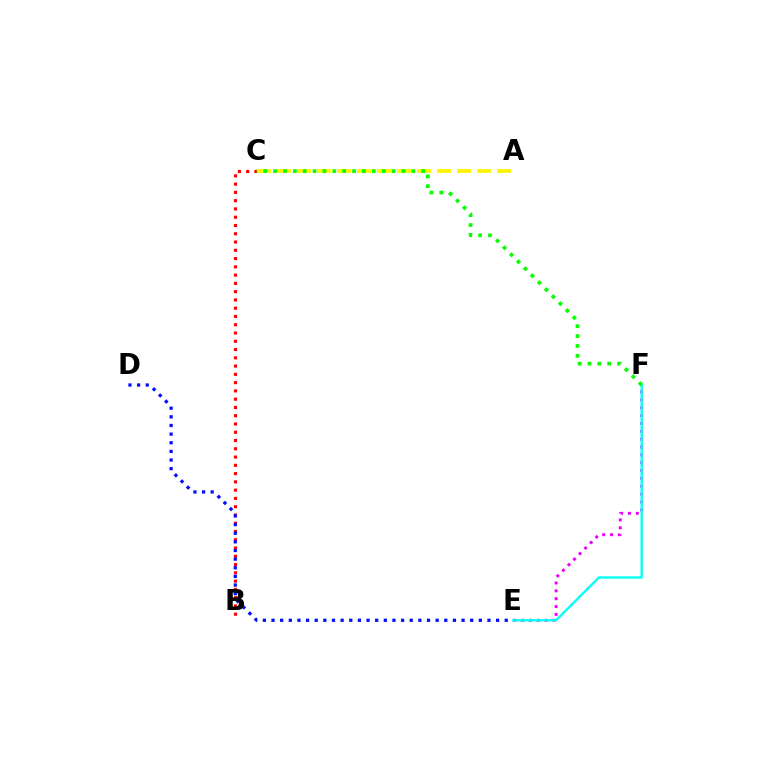{('B', 'C'): [{'color': '#ff0000', 'line_style': 'dotted', 'thickness': 2.25}], ('E', 'F'): [{'color': '#ee00ff', 'line_style': 'dotted', 'thickness': 2.14}, {'color': '#00fff6', 'line_style': 'solid', 'thickness': 1.69}], ('A', 'C'): [{'color': '#fcf500', 'line_style': 'dashed', 'thickness': 2.72}], ('D', 'E'): [{'color': '#0010ff', 'line_style': 'dotted', 'thickness': 2.35}], ('C', 'F'): [{'color': '#08ff00', 'line_style': 'dotted', 'thickness': 2.68}]}